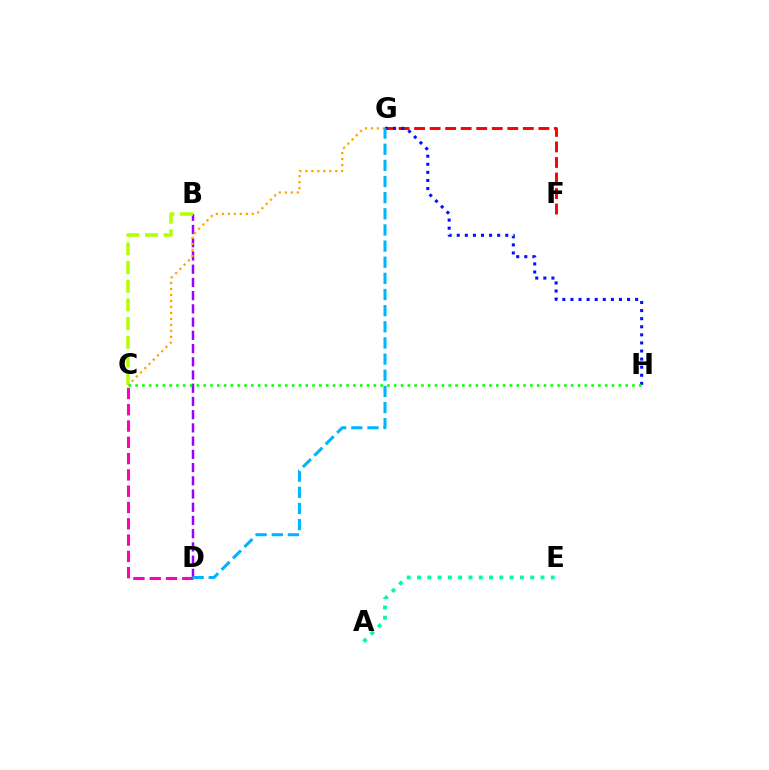{('B', 'D'): [{'color': '#9b00ff', 'line_style': 'dashed', 'thickness': 1.8}], ('C', 'G'): [{'color': '#ffa500', 'line_style': 'dotted', 'thickness': 1.63}], ('A', 'E'): [{'color': '#00ff9d', 'line_style': 'dotted', 'thickness': 2.8}], ('F', 'G'): [{'color': '#ff0000', 'line_style': 'dashed', 'thickness': 2.11}], ('G', 'H'): [{'color': '#0010ff', 'line_style': 'dotted', 'thickness': 2.2}], ('B', 'C'): [{'color': '#b3ff00', 'line_style': 'dashed', 'thickness': 2.54}], ('C', 'H'): [{'color': '#08ff00', 'line_style': 'dotted', 'thickness': 1.85}], ('C', 'D'): [{'color': '#ff00bd', 'line_style': 'dashed', 'thickness': 2.21}], ('D', 'G'): [{'color': '#00b5ff', 'line_style': 'dashed', 'thickness': 2.19}]}